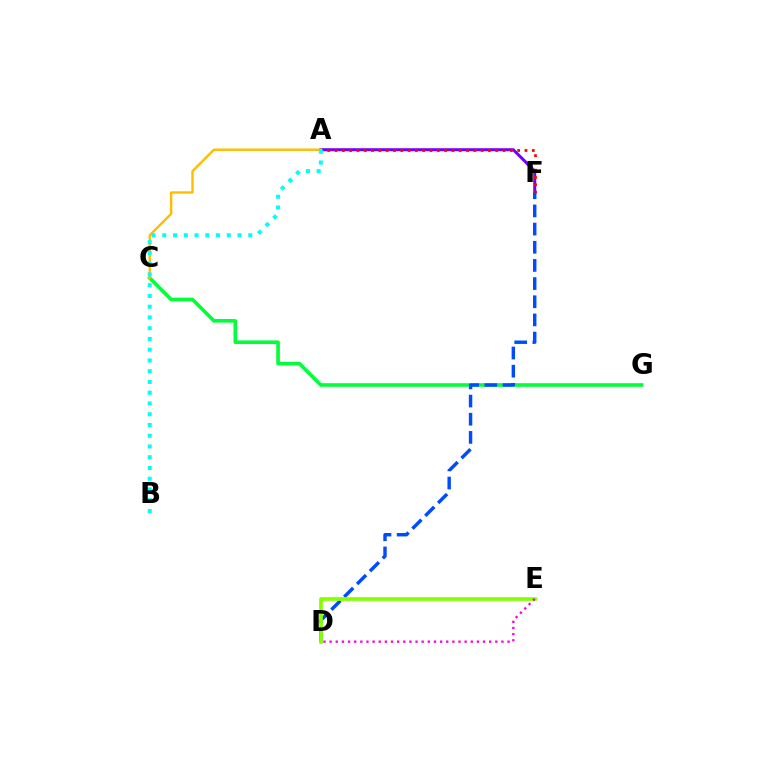{('A', 'F'): [{'color': '#7200ff', 'line_style': 'solid', 'thickness': 2.18}, {'color': '#ff0000', 'line_style': 'dotted', 'thickness': 1.98}], ('C', 'G'): [{'color': '#00ff39', 'line_style': 'solid', 'thickness': 2.6}], ('D', 'F'): [{'color': '#004bff', 'line_style': 'dashed', 'thickness': 2.47}], ('A', 'C'): [{'color': '#ffbd00', 'line_style': 'solid', 'thickness': 1.74}], ('D', 'E'): [{'color': '#84ff00', 'line_style': 'solid', 'thickness': 2.64}, {'color': '#ff00cf', 'line_style': 'dotted', 'thickness': 1.67}], ('A', 'B'): [{'color': '#00fff6', 'line_style': 'dotted', 'thickness': 2.92}]}